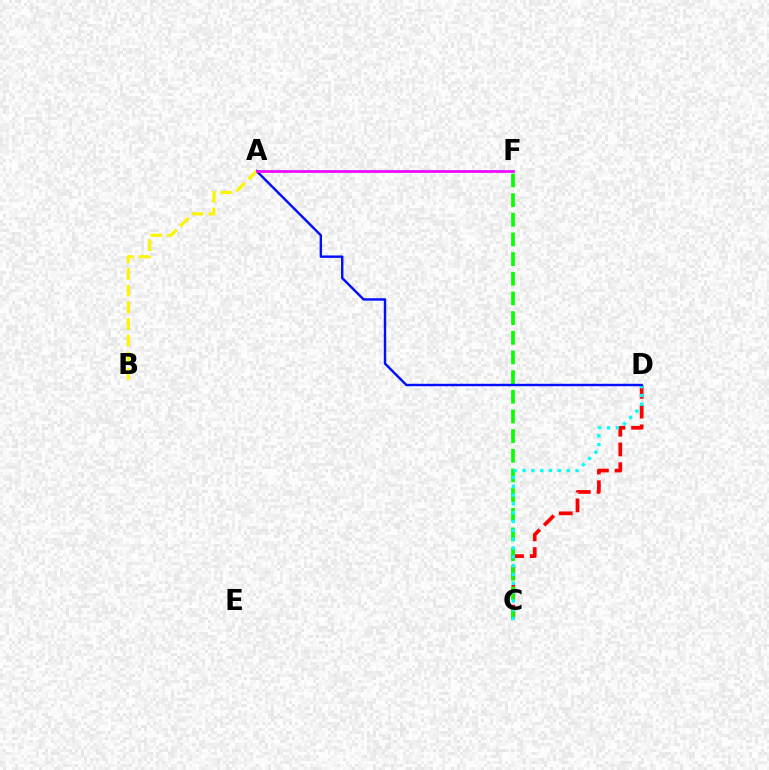{('C', 'D'): [{'color': '#ff0000', 'line_style': 'dashed', 'thickness': 2.68}, {'color': '#00fff6', 'line_style': 'dotted', 'thickness': 2.4}], ('C', 'F'): [{'color': '#08ff00', 'line_style': 'dashed', 'thickness': 2.67}], ('A', 'D'): [{'color': '#0010ff', 'line_style': 'solid', 'thickness': 1.74}], ('A', 'B'): [{'color': '#fcf500', 'line_style': 'dashed', 'thickness': 2.27}], ('A', 'F'): [{'color': '#ee00ff', 'line_style': 'solid', 'thickness': 1.96}]}